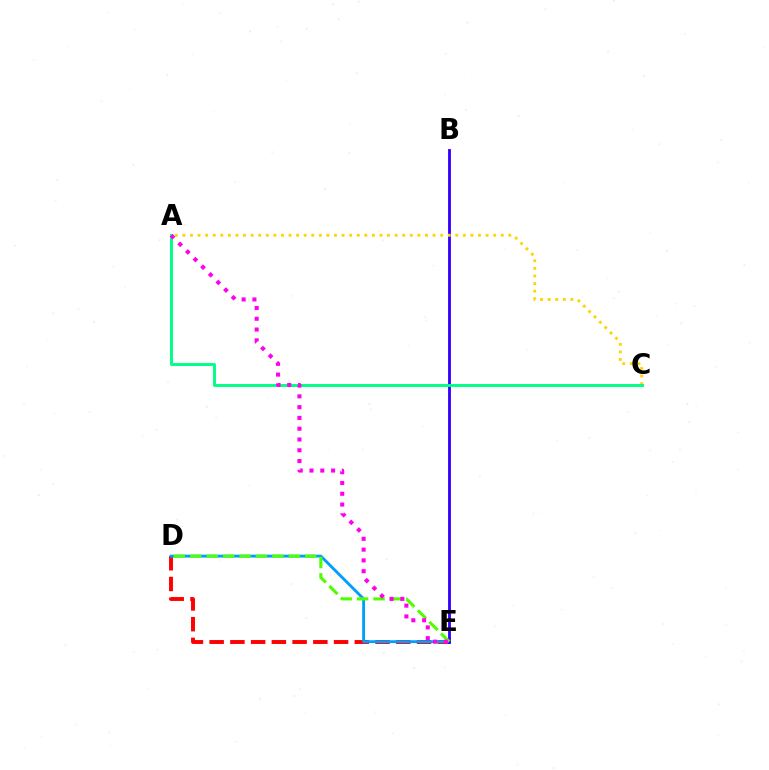{('D', 'E'): [{'color': '#ff0000', 'line_style': 'dashed', 'thickness': 2.82}, {'color': '#009eff', 'line_style': 'solid', 'thickness': 2.05}, {'color': '#4fff00', 'line_style': 'dashed', 'thickness': 2.23}], ('B', 'E'): [{'color': '#3700ff', 'line_style': 'solid', 'thickness': 2.05}], ('A', 'C'): [{'color': '#ffd500', 'line_style': 'dotted', 'thickness': 2.06}, {'color': '#00ff86', 'line_style': 'solid', 'thickness': 2.1}], ('A', 'E'): [{'color': '#ff00ed', 'line_style': 'dotted', 'thickness': 2.93}]}